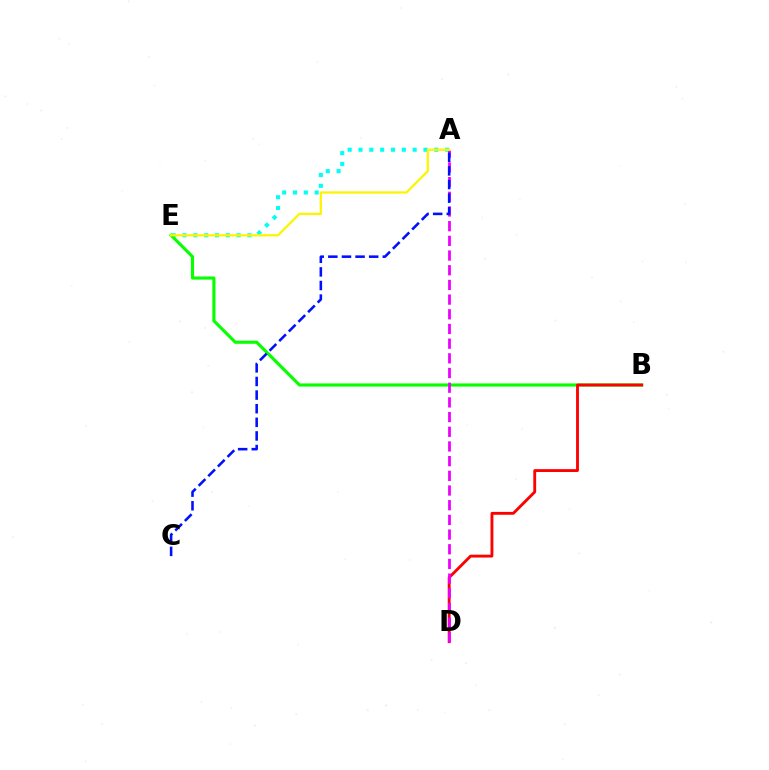{('A', 'E'): [{'color': '#00fff6', 'line_style': 'dotted', 'thickness': 2.94}, {'color': '#fcf500', 'line_style': 'solid', 'thickness': 1.63}], ('B', 'E'): [{'color': '#08ff00', 'line_style': 'solid', 'thickness': 2.26}], ('B', 'D'): [{'color': '#ff0000', 'line_style': 'solid', 'thickness': 2.06}], ('A', 'D'): [{'color': '#ee00ff', 'line_style': 'dashed', 'thickness': 2.0}], ('A', 'C'): [{'color': '#0010ff', 'line_style': 'dashed', 'thickness': 1.85}]}